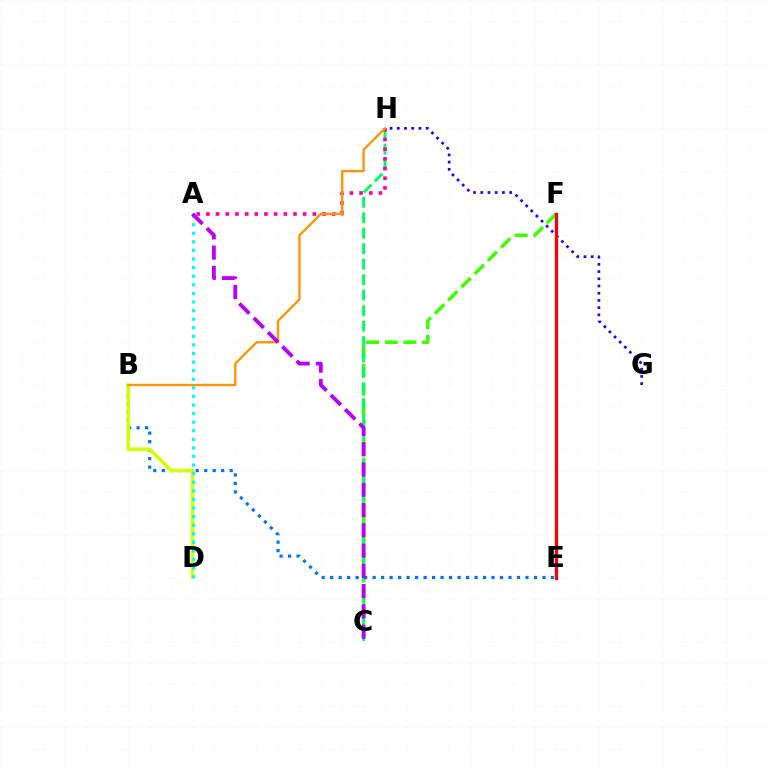{('C', 'F'): [{'color': '#3dff00', 'line_style': 'dashed', 'thickness': 2.54}], ('C', 'H'): [{'color': '#00ff5c', 'line_style': 'dashed', 'thickness': 2.1}], ('G', 'H'): [{'color': '#2500ff', 'line_style': 'dotted', 'thickness': 1.96}], ('B', 'E'): [{'color': '#0074ff', 'line_style': 'dotted', 'thickness': 2.31}], ('A', 'H'): [{'color': '#ff00ac', 'line_style': 'dotted', 'thickness': 2.63}], ('E', 'F'): [{'color': '#ff0000', 'line_style': 'solid', 'thickness': 2.34}], ('B', 'D'): [{'color': '#d1ff00', 'line_style': 'solid', 'thickness': 2.55}], ('A', 'D'): [{'color': '#00fff6', 'line_style': 'dotted', 'thickness': 2.33}], ('B', 'H'): [{'color': '#ff9400', 'line_style': 'solid', 'thickness': 1.68}], ('A', 'C'): [{'color': '#b900ff', 'line_style': 'dashed', 'thickness': 2.75}]}